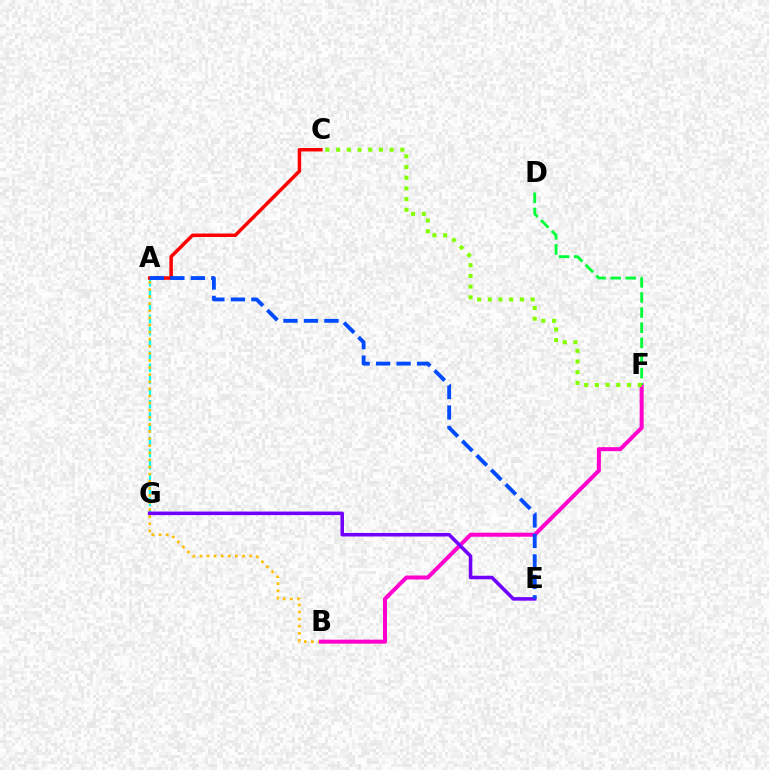{('A', 'G'): [{'color': '#00fff6', 'line_style': 'dashed', 'thickness': 1.66}], ('A', 'C'): [{'color': '#ff0000', 'line_style': 'solid', 'thickness': 2.52}], ('A', 'B'): [{'color': '#ffbd00', 'line_style': 'dotted', 'thickness': 1.93}], ('B', 'F'): [{'color': '#ff00cf', 'line_style': 'solid', 'thickness': 2.88}], ('D', 'F'): [{'color': '#00ff39', 'line_style': 'dashed', 'thickness': 2.06}], ('C', 'F'): [{'color': '#84ff00', 'line_style': 'dotted', 'thickness': 2.91}], ('E', 'G'): [{'color': '#7200ff', 'line_style': 'solid', 'thickness': 2.55}], ('A', 'E'): [{'color': '#004bff', 'line_style': 'dashed', 'thickness': 2.78}]}